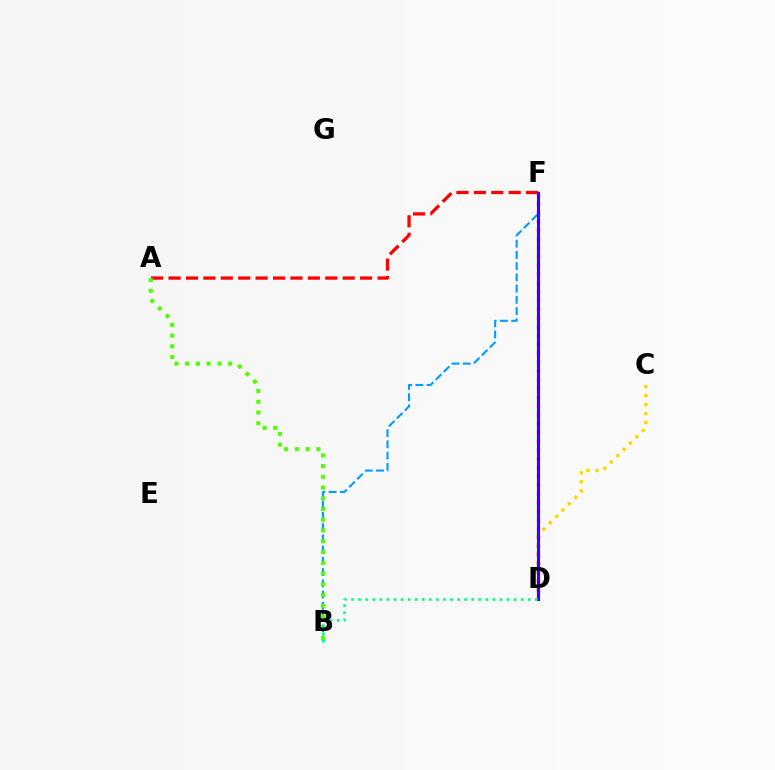{('C', 'D'): [{'color': '#ffd500', 'line_style': 'dotted', 'thickness': 2.44}], ('A', 'F'): [{'color': '#ff0000', 'line_style': 'dashed', 'thickness': 2.37}], ('B', 'F'): [{'color': '#009eff', 'line_style': 'dashed', 'thickness': 1.53}], ('A', 'B'): [{'color': '#4fff00', 'line_style': 'dotted', 'thickness': 2.92}], ('D', 'F'): [{'color': '#ff00ed', 'line_style': 'dotted', 'thickness': 2.39}, {'color': '#3700ff', 'line_style': 'solid', 'thickness': 2.23}], ('B', 'D'): [{'color': '#00ff86', 'line_style': 'dotted', 'thickness': 1.92}]}